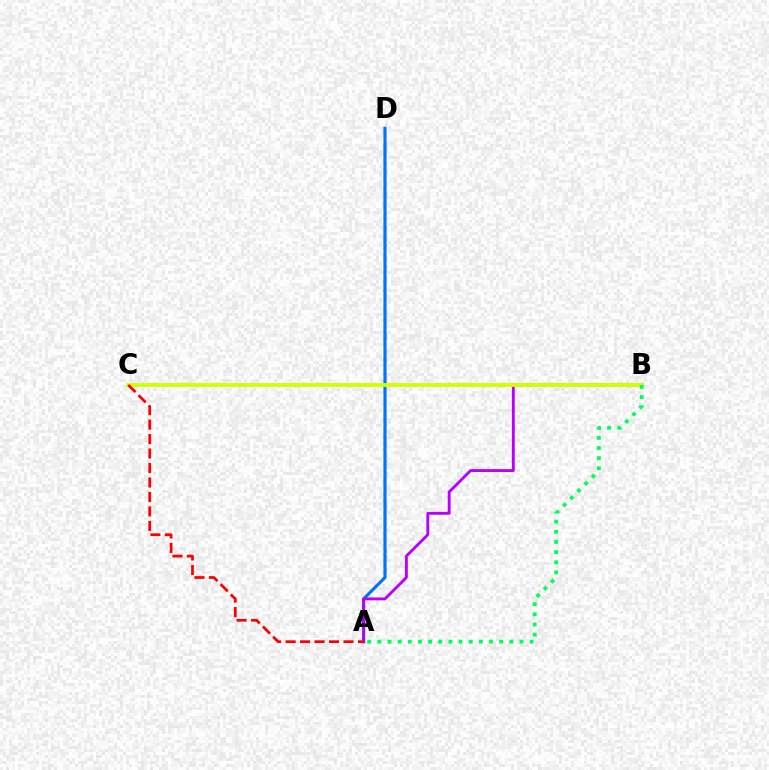{('A', 'D'): [{'color': '#0074ff', 'line_style': 'solid', 'thickness': 2.29}], ('A', 'B'): [{'color': '#b900ff', 'line_style': 'solid', 'thickness': 2.06}, {'color': '#00ff5c', 'line_style': 'dotted', 'thickness': 2.76}], ('B', 'C'): [{'color': '#d1ff00', 'line_style': 'solid', 'thickness': 2.78}], ('A', 'C'): [{'color': '#ff0000', 'line_style': 'dashed', 'thickness': 1.97}]}